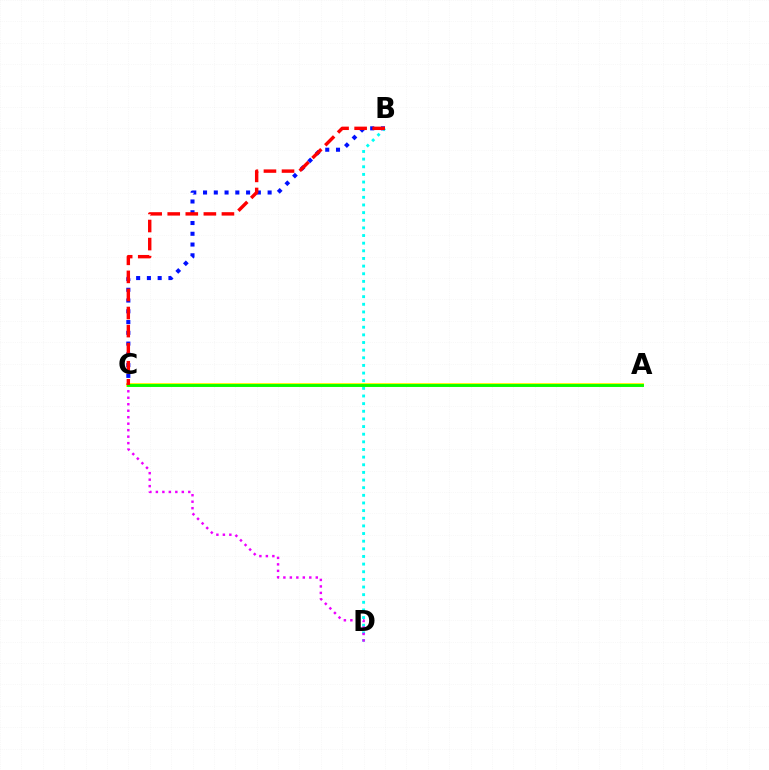{('A', 'C'): [{'color': '#fcf500', 'line_style': 'solid', 'thickness': 2.75}, {'color': '#08ff00', 'line_style': 'solid', 'thickness': 2.07}], ('B', 'C'): [{'color': '#0010ff', 'line_style': 'dotted', 'thickness': 2.92}, {'color': '#ff0000', 'line_style': 'dashed', 'thickness': 2.45}], ('B', 'D'): [{'color': '#00fff6', 'line_style': 'dotted', 'thickness': 2.08}], ('C', 'D'): [{'color': '#ee00ff', 'line_style': 'dotted', 'thickness': 1.76}]}